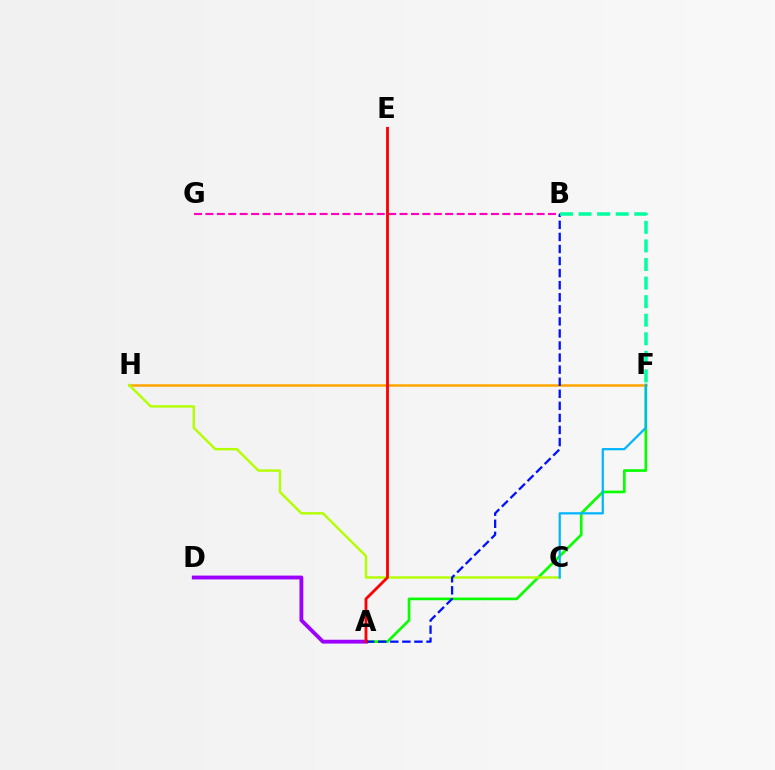{('A', 'F'): [{'color': '#08ff00', 'line_style': 'solid', 'thickness': 1.93}], ('F', 'H'): [{'color': '#ffa500', 'line_style': 'solid', 'thickness': 1.8}], ('A', 'D'): [{'color': '#9b00ff', 'line_style': 'solid', 'thickness': 2.75}], ('C', 'H'): [{'color': '#b3ff00', 'line_style': 'solid', 'thickness': 1.74}], ('B', 'G'): [{'color': '#ff00bd', 'line_style': 'dashed', 'thickness': 1.55}], ('C', 'F'): [{'color': '#00b5ff', 'line_style': 'solid', 'thickness': 1.6}], ('A', 'B'): [{'color': '#0010ff', 'line_style': 'dashed', 'thickness': 1.64}], ('A', 'E'): [{'color': '#ff0000', 'line_style': 'solid', 'thickness': 2.03}], ('B', 'F'): [{'color': '#00ff9d', 'line_style': 'dashed', 'thickness': 2.52}]}